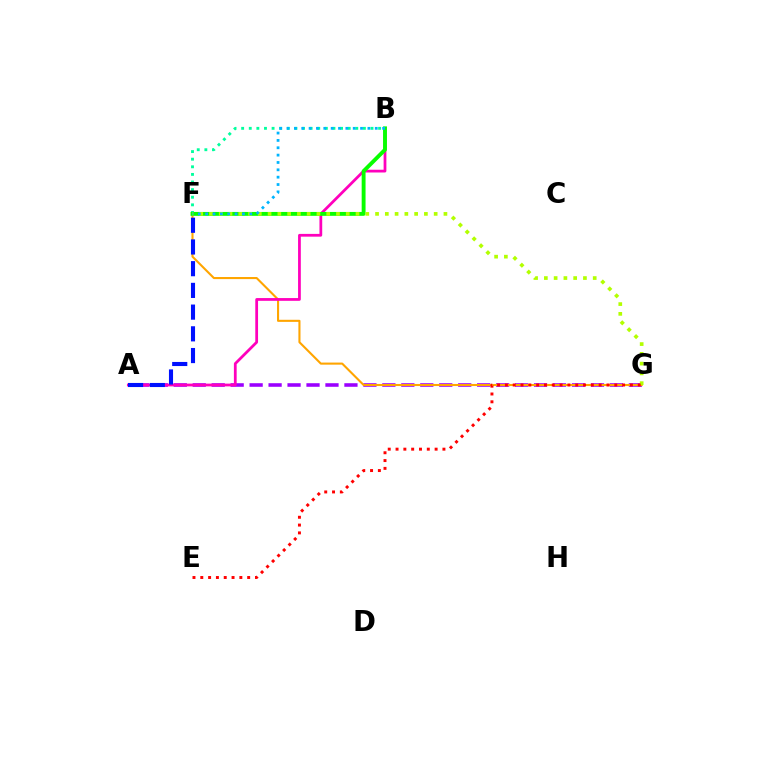{('B', 'F'): [{'color': '#00ff9d', 'line_style': 'dotted', 'thickness': 2.07}, {'color': '#08ff00', 'line_style': 'solid', 'thickness': 2.79}, {'color': '#00b5ff', 'line_style': 'dotted', 'thickness': 2.0}], ('A', 'G'): [{'color': '#9b00ff', 'line_style': 'dashed', 'thickness': 2.58}], ('F', 'G'): [{'color': '#ffa500', 'line_style': 'solid', 'thickness': 1.5}, {'color': '#b3ff00', 'line_style': 'dotted', 'thickness': 2.65}], ('A', 'B'): [{'color': '#ff00bd', 'line_style': 'solid', 'thickness': 1.99}], ('A', 'F'): [{'color': '#0010ff', 'line_style': 'dashed', 'thickness': 2.95}], ('E', 'G'): [{'color': '#ff0000', 'line_style': 'dotted', 'thickness': 2.12}]}